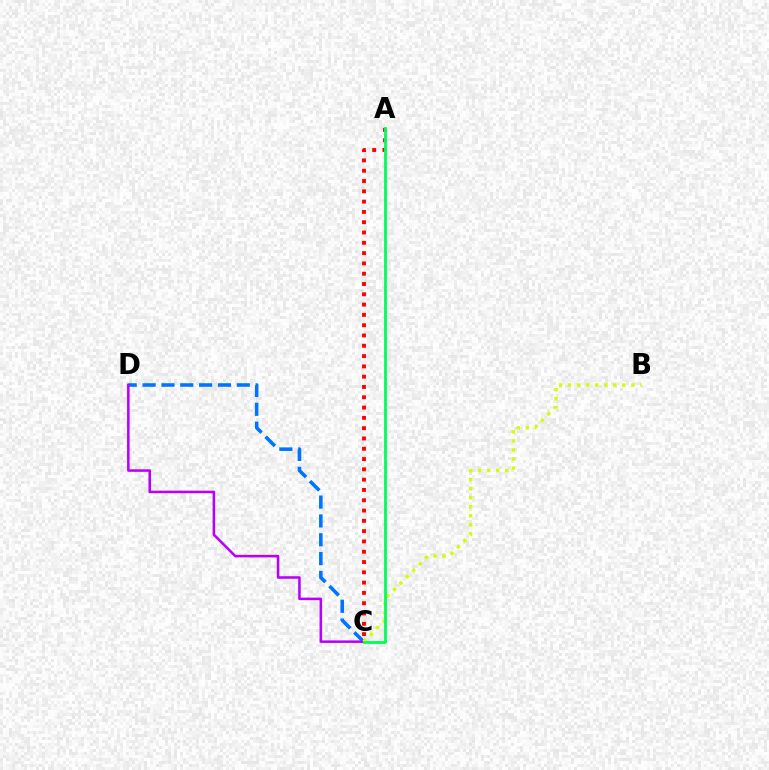{('C', 'D'): [{'color': '#0074ff', 'line_style': 'dashed', 'thickness': 2.56}, {'color': '#b900ff', 'line_style': 'solid', 'thickness': 1.84}], ('B', 'C'): [{'color': '#d1ff00', 'line_style': 'dotted', 'thickness': 2.46}], ('A', 'C'): [{'color': '#ff0000', 'line_style': 'dotted', 'thickness': 2.8}, {'color': '#00ff5c', 'line_style': 'solid', 'thickness': 2.03}]}